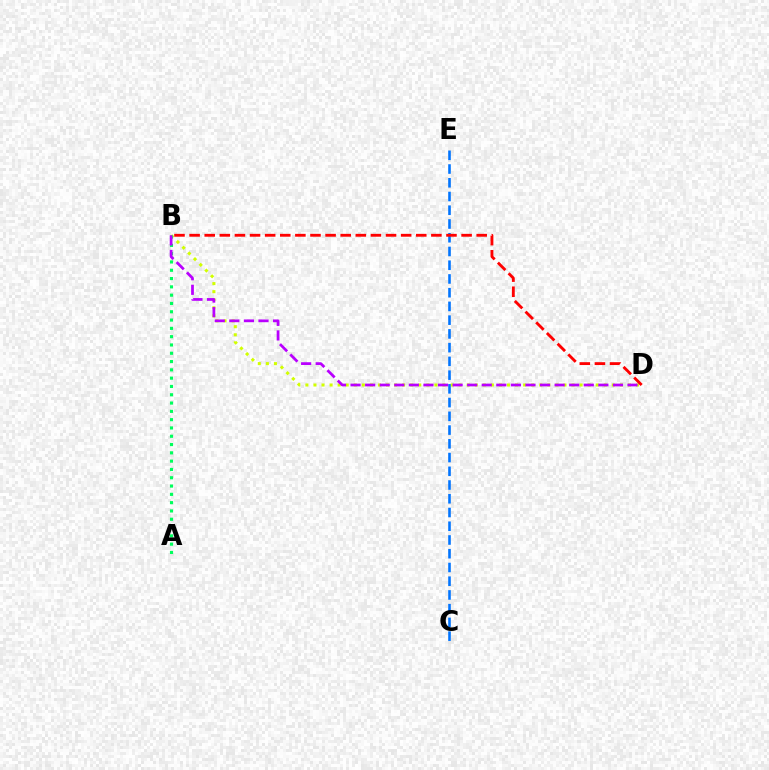{('B', 'D'): [{'color': '#d1ff00', 'line_style': 'dotted', 'thickness': 2.19}, {'color': '#b900ff', 'line_style': 'dashed', 'thickness': 1.98}, {'color': '#ff0000', 'line_style': 'dashed', 'thickness': 2.05}], ('C', 'E'): [{'color': '#0074ff', 'line_style': 'dashed', 'thickness': 1.87}], ('A', 'B'): [{'color': '#00ff5c', 'line_style': 'dotted', 'thickness': 2.25}]}